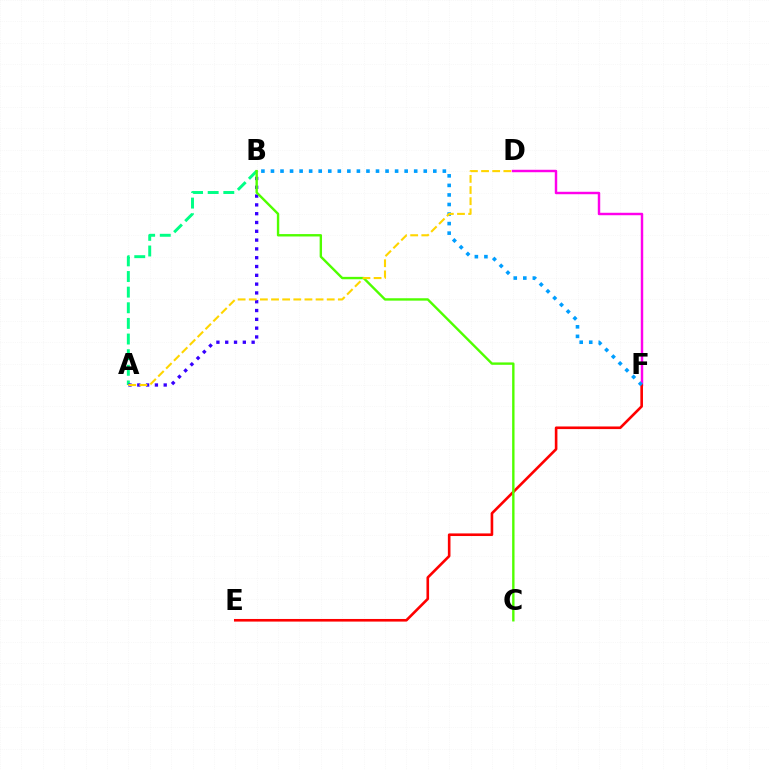{('A', 'B'): [{'color': '#00ff86', 'line_style': 'dashed', 'thickness': 2.12}, {'color': '#3700ff', 'line_style': 'dotted', 'thickness': 2.39}], ('D', 'F'): [{'color': '#ff00ed', 'line_style': 'solid', 'thickness': 1.76}], ('E', 'F'): [{'color': '#ff0000', 'line_style': 'solid', 'thickness': 1.88}], ('B', 'C'): [{'color': '#4fff00', 'line_style': 'solid', 'thickness': 1.72}], ('B', 'F'): [{'color': '#009eff', 'line_style': 'dotted', 'thickness': 2.59}], ('A', 'D'): [{'color': '#ffd500', 'line_style': 'dashed', 'thickness': 1.51}]}